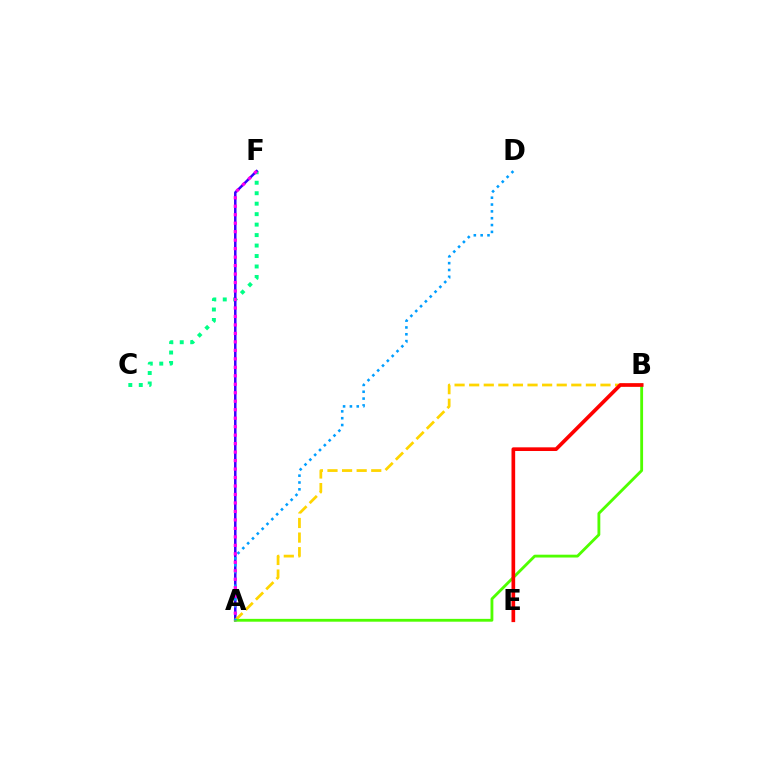{('C', 'F'): [{'color': '#00ff86', 'line_style': 'dotted', 'thickness': 2.84}], ('A', 'F'): [{'color': '#3700ff', 'line_style': 'solid', 'thickness': 1.8}, {'color': '#ff00ed', 'line_style': 'dotted', 'thickness': 2.3}], ('A', 'B'): [{'color': '#ffd500', 'line_style': 'dashed', 'thickness': 1.98}, {'color': '#4fff00', 'line_style': 'solid', 'thickness': 2.04}], ('A', 'D'): [{'color': '#009eff', 'line_style': 'dotted', 'thickness': 1.86}], ('B', 'E'): [{'color': '#ff0000', 'line_style': 'solid', 'thickness': 2.64}]}